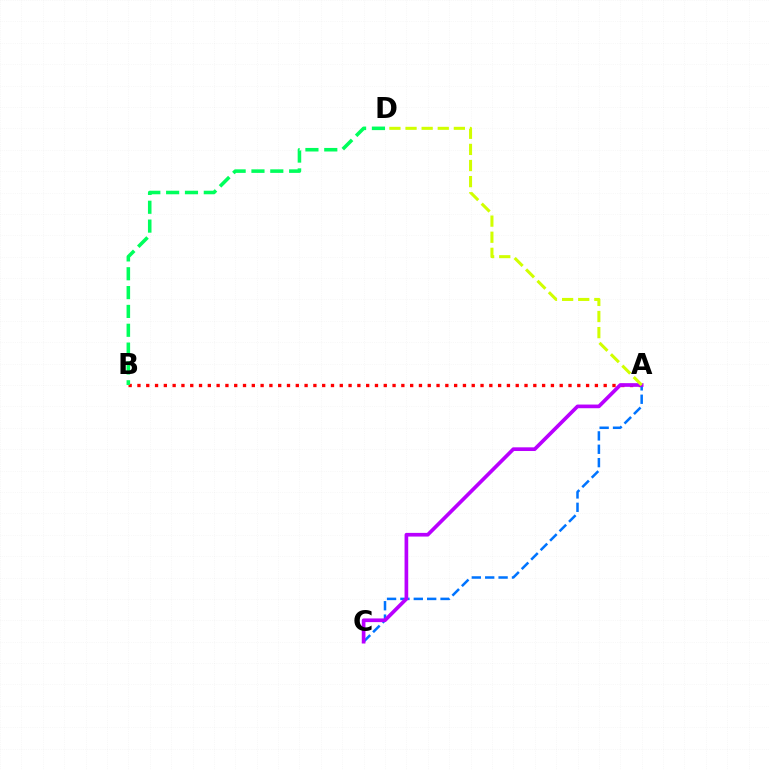{('A', 'B'): [{'color': '#ff0000', 'line_style': 'dotted', 'thickness': 2.39}], ('B', 'D'): [{'color': '#00ff5c', 'line_style': 'dashed', 'thickness': 2.56}], ('A', 'C'): [{'color': '#0074ff', 'line_style': 'dashed', 'thickness': 1.82}, {'color': '#b900ff', 'line_style': 'solid', 'thickness': 2.65}], ('A', 'D'): [{'color': '#d1ff00', 'line_style': 'dashed', 'thickness': 2.19}]}